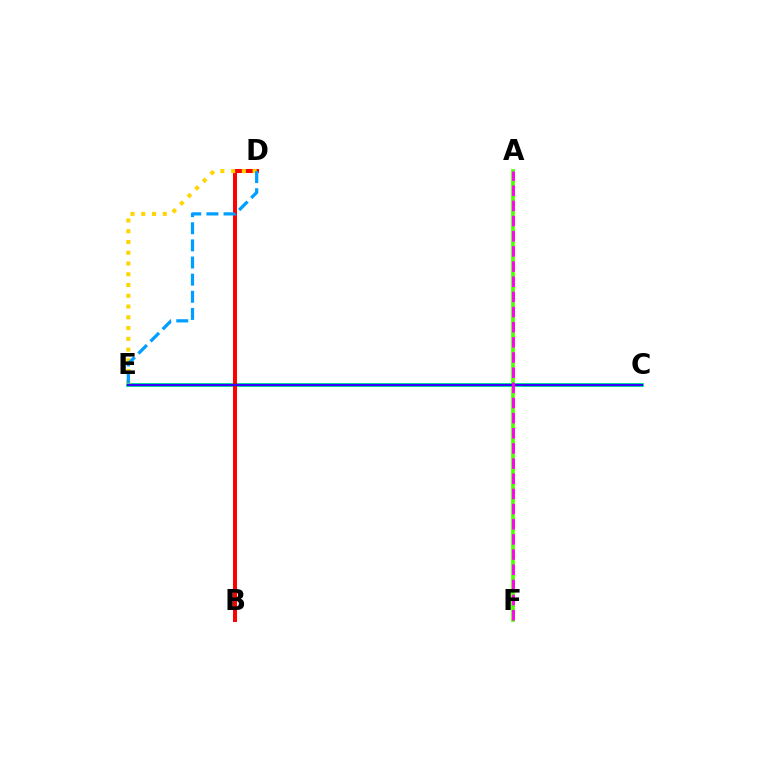{('C', 'E'): [{'color': '#00ff86', 'line_style': 'solid', 'thickness': 2.84}, {'color': '#3700ff', 'line_style': 'solid', 'thickness': 1.67}], ('B', 'D'): [{'color': '#ff0000', 'line_style': 'solid', 'thickness': 2.86}], ('A', 'F'): [{'color': '#4fff00', 'line_style': 'solid', 'thickness': 2.67}, {'color': '#ff00ed', 'line_style': 'dashed', 'thickness': 2.06}], ('D', 'E'): [{'color': '#ffd500', 'line_style': 'dotted', 'thickness': 2.92}, {'color': '#009eff', 'line_style': 'dashed', 'thickness': 2.33}]}